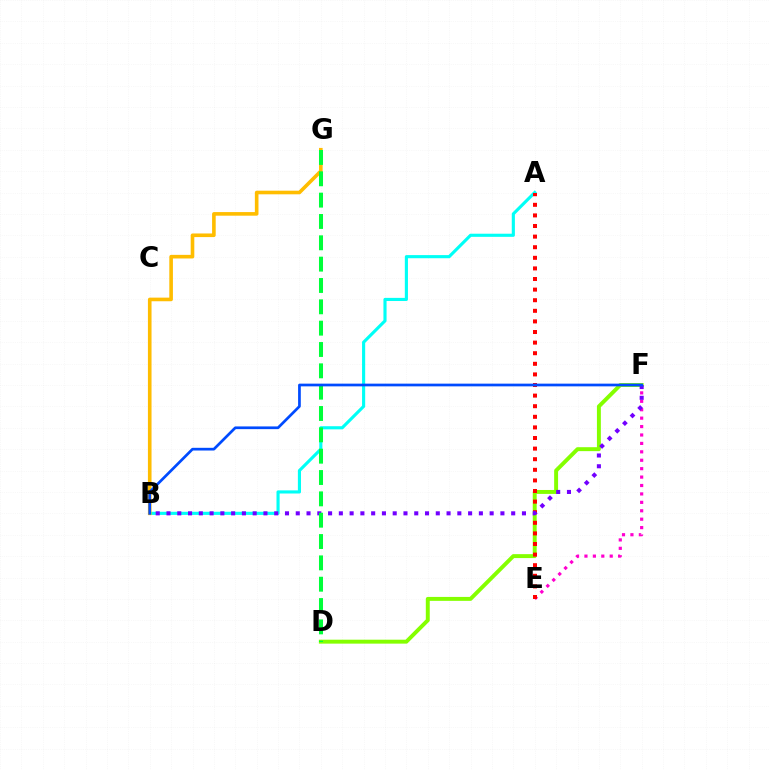{('A', 'B'): [{'color': '#00fff6', 'line_style': 'solid', 'thickness': 2.25}], ('E', 'F'): [{'color': '#ff00cf', 'line_style': 'dotted', 'thickness': 2.29}], ('D', 'F'): [{'color': '#84ff00', 'line_style': 'solid', 'thickness': 2.83}], ('A', 'E'): [{'color': '#ff0000', 'line_style': 'dotted', 'thickness': 2.88}], ('B', 'G'): [{'color': '#ffbd00', 'line_style': 'solid', 'thickness': 2.6}], ('B', 'F'): [{'color': '#7200ff', 'line_style': 'dotted', 'thickness': 2.93}, {'color': '#004bff', 'line_style': 'solid', 'thickness': 1.95}], ('D', 'G'): [{'color': '#00ff39', 'line_style': 'dashed', 'thickness': 2.9}]}